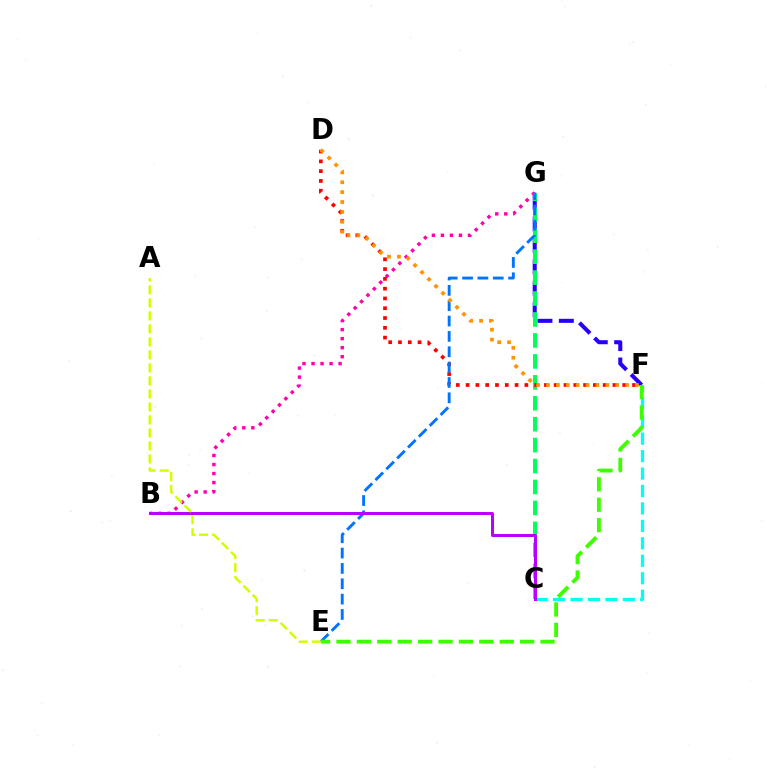{('B', 'G'): [{'color': '#ff00ac', 'line_style': 'dotted', 'thickness': 2.45}], ('C', 'F'): [{'color': '#00fff6', 'line_style': 'dashed', 'thickness': 2.37}], ('F', 'G'): [{'color': '#2500ff', 'line_style': 'dashed', 'thickness': 2.91}], ('C', 'G'): [{'color': '#00ff5c', 'line_style': 'dashed', 'thickness': 2.84}], ('D', 'F'): [{'color': '#ff0000', 'line_style': 'dotted', 'thickness': 2.66}, {'color': '#ff9400', 'line_style': 'dotted', 'thickness': 2.68}], ('E', 'G'): [{'color': '#0074ff', 'line_style': 'dashed', 'thickness': 2.09}], ('B', 'C'): [{'color': '#b900ff', 'line_style': 'solid', 'thickness': 2.15}], ('E', 'F'): [{'color': '#3dff00', 'line_style': 'dashed', 'thickness': 2.77}], ('A', 'E'): [{'color': '#d1ff00', 'line_style': 'dashed', 'thickness': 1.77}]}